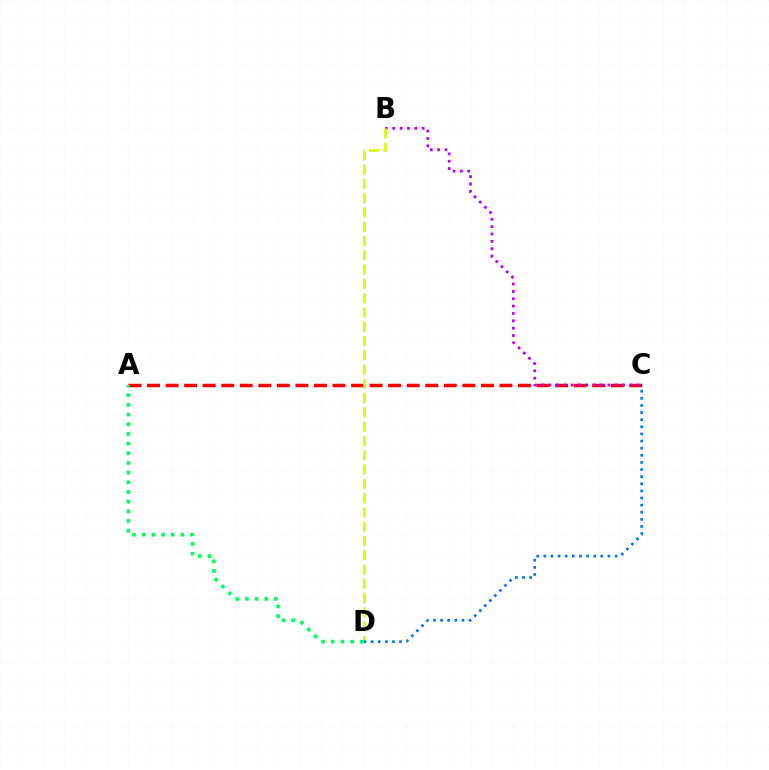{('A', 'C'): [{'color': '#ff0000', 'line_style': 'dashed', 'thickness': 2.52}], ('B', 'C'): [{'color': '#b900ff', 'line_style': 'dotted', 'thickness': 2.0}], ('B', 'D'): [{'color': '#d1ff00', 'line_style': 'dashed', 'thickness': 1.94}], ('C', 'D'): [{'color': '#0074ff', 'line_style': 'dotted', 'thickness': 1.93}], ('A', 'D'): [{'color': '#00ff5c', 'line_style': 'dotted', 'thickness': 2.63}]}